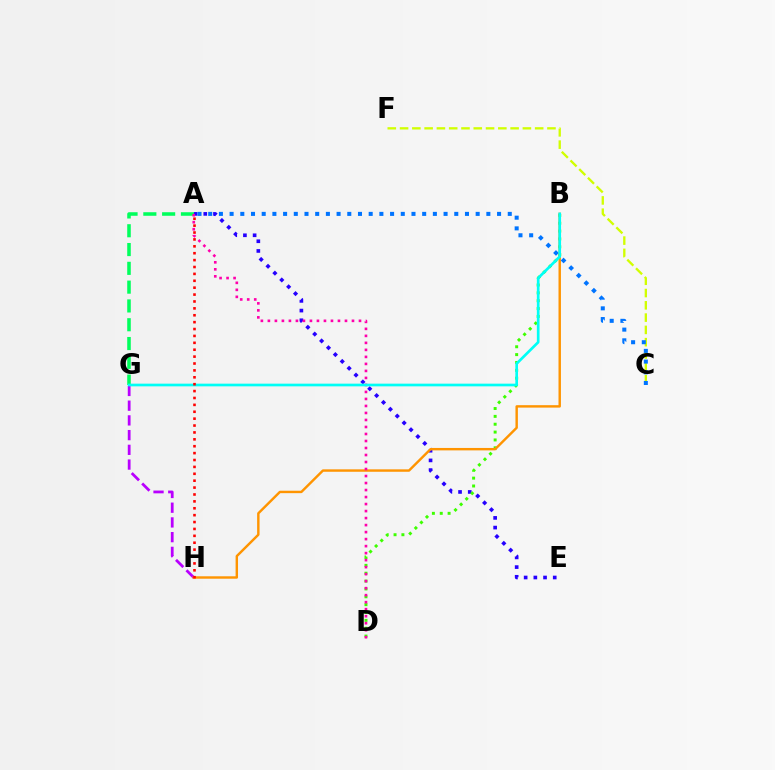{('A', 'E'): [{'color': '#2500ff', 'line_style': 'dotted', 'thickness': 2.63}], ('B', 'D'): [{'color': '#3dff00', 'line_style': 'dotted', 'thickness': 2.13}], ('C', 'F'): [{'color': '#d1ff00', 'line_style': 'dashed', 'thickness': 1.67}], ('G', 'H'): [{'color': '#b900ff', 'line_style': 'dashed', 'thickness': 2.0}], ('B', 'H'): [{'color': '#ff9400', 'line_style': 'solid', 'thickness': 1.75}], ('A', 'G'): [{'color': '#00ff5c', 'line_style': 'dashed', 'thickness': 2.55}], ('A', 'D'): [{'color': '#ff00ac', 'line_style': 'dotted', 'thickness': 1.9}], ('A', 'C'): [{'color': '#0074ff', 'line_style': 'dotted', 'thickness': 2.91}], ('B', 'G'): [{'color': '#00fff6', 'line_style': 'solid', 'thickness': 1.93}], ('A', 'H'): [{'color': '#ff0000', 'line_style': 'dotted', 'thickness': 1.87}]}